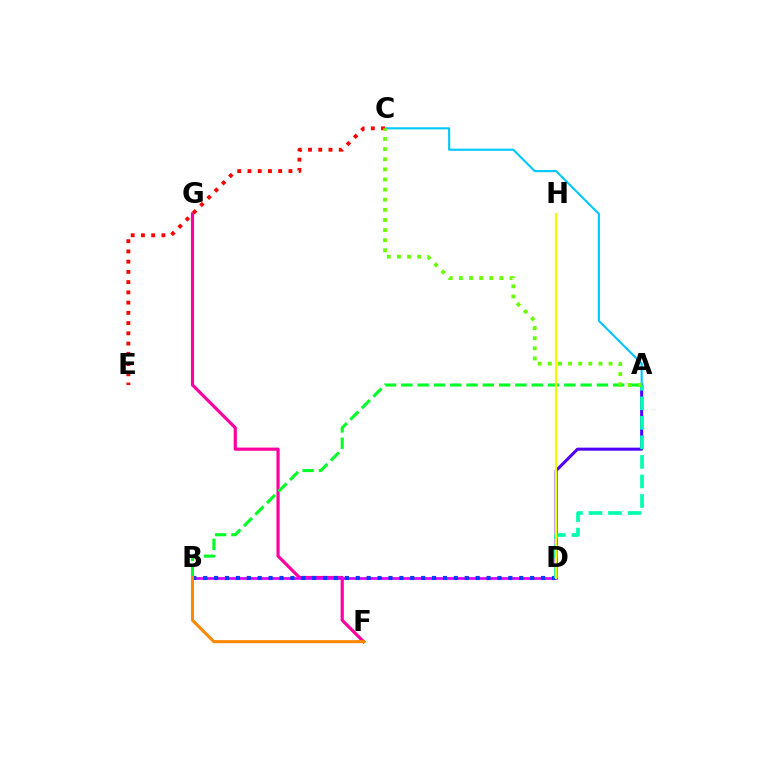{('A', 'D'): [{'color': '#4f00ff', 'line_style': 'solid', 'thickness': 2.18}, {'color': '#00ffaf', 'line_style': 'dashed', 'thickness': 2.65}], ('F', 'G'): [{'color': '#ff00a0', 'line_style': 'solid', 'thickness': 2.28}], ('B', 'D'): [{'color': '#d600ff', 'line_style': 'solid', 'thickness': 1.93}, {'color': '#003fff', 'line_style': 'dotted', 'thickness': 2.96}], ('A', 'C'): [{'color': '#00c7ff', 'line_style': 'solid', 'thickness': 1.52}, {'color': '#66ff00', 'line_style': 'dotted', 'thickness': 2.75}], ('A', 'B'): [{'color': '#00ff27', 'line_style': 'dashed', 'thickness': 2.21}], ('C', 'E'): [{'color': '#ff0000', 'line_style': 'dotted', 'thickness': 2.78}], ('D', 'H'): [{'color': '#eeff00', 'line_style': 'solid', 'thickness': 1.59}], ('B', 'F'): [{'color': '#ff8800', 'line_style': 'solid', 'thickness': 2.21}]}